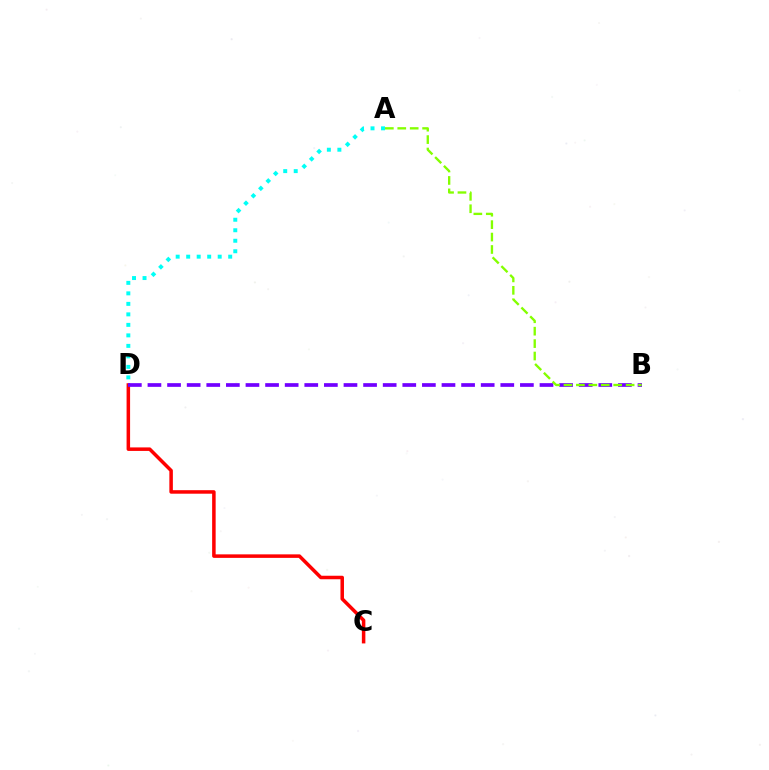{('A', 'D'): [{'color': '#00fff6', 'line_style': 'dotted', 'thickness': 2.85}], ('C', 'D'): [{'color': '#ff0000', 'line_style': 'solid', 'thickness': 2.53}], ('B', 'D'): [{'color': '#7200ff', 'line_style': 'dashed', 'thickness': 2.66}], ('A', 'B'): [{'color': '#84ff00', 'line_style': 'dashed', 'thickness': 1.69}]}